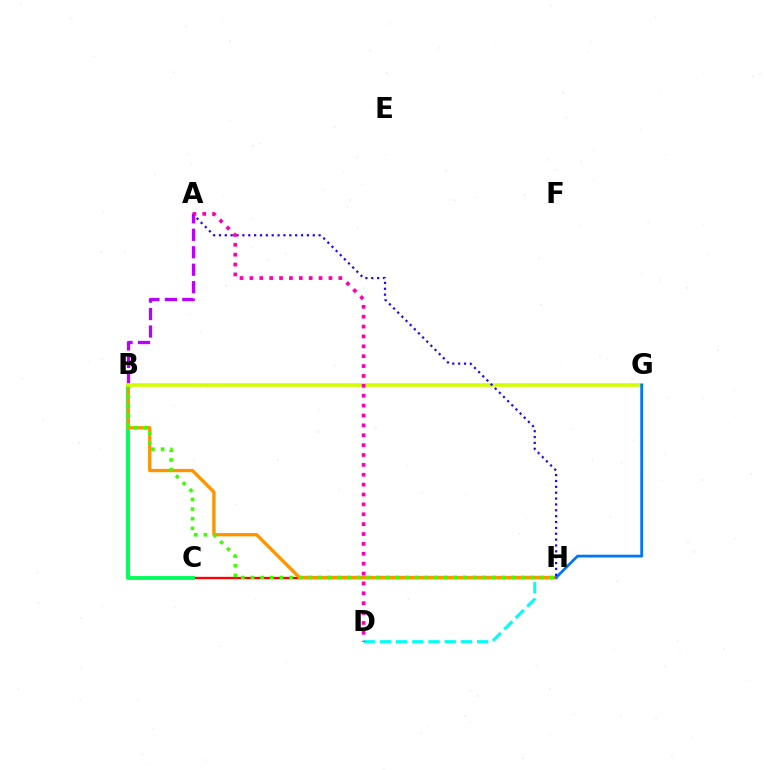{('C', 'H'): [{'color': '#ff0000', 'line_style': 'solid', 'thickness': 1.69}], ('A', 'B'): [{'color': '#b900ff', 'line_style': 'dashed', 'thickness': 2.37}], ('D', 'H'): [{'color': '#00fff6', 'line_style': 'dashed', 'thickness': 2.2}], ('B', 'C'): [{'color': '#00ff5c', 'line_style': 'solid', 'thickness': 2.79}], ('B', 'H'): [{'color': '#ff9400', 'line_style': 'solid', 'thickness': 2.37}, {'color': '#3dff00', 'line_style': 'dotted', 'thickness': 2.62}], ('B', 'G'): [{'color': '#d1ff00', 'line_style': 'solid', 'thickness': 2.58}], ('G', 'H'): [{'color': '#0074ff', 'line_style': 'solid', 'thickness': 1.99}], ('A', 'H'): [{'color': '#2500ff', 'line_style': 'dotted', 'thickness': 1.59}], ('A', 'D'): [{'color': '#ff00ac', 'line_style': 'dotted', 'thickness': 2.68}]}